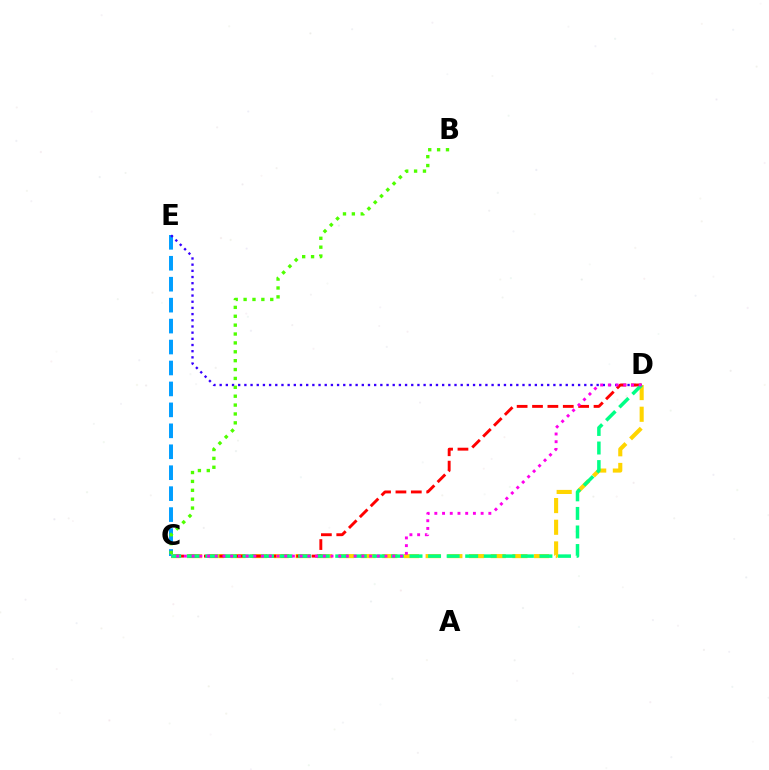{('C', 'E'): [{'color': '#009eff', 'line_style': 'dashed', 'thickness': 2.85}], ('D', 'E'): [{'color': '#3700ff', 'line_style': 'dotted', 'thickness': 1.68}], ('C', 'D'): [{'color': '#ffd500', 'line_style': 'dashed', 'thickness': 2.95}, {'color': '#ff0000', 'line_style': 'dashed', 'thickness': 2.09}, {'color': '#00ff86', 'line_style': 'dashed', 'thickness': 2.52}, {'color': '#ff00ed', 'line_style': 'dotted', 'thickness': 2.1}], ('B', 'C'): [{'color': '#4fff00', 'line_style': 'dotted', 'thickness': 2.41}]}